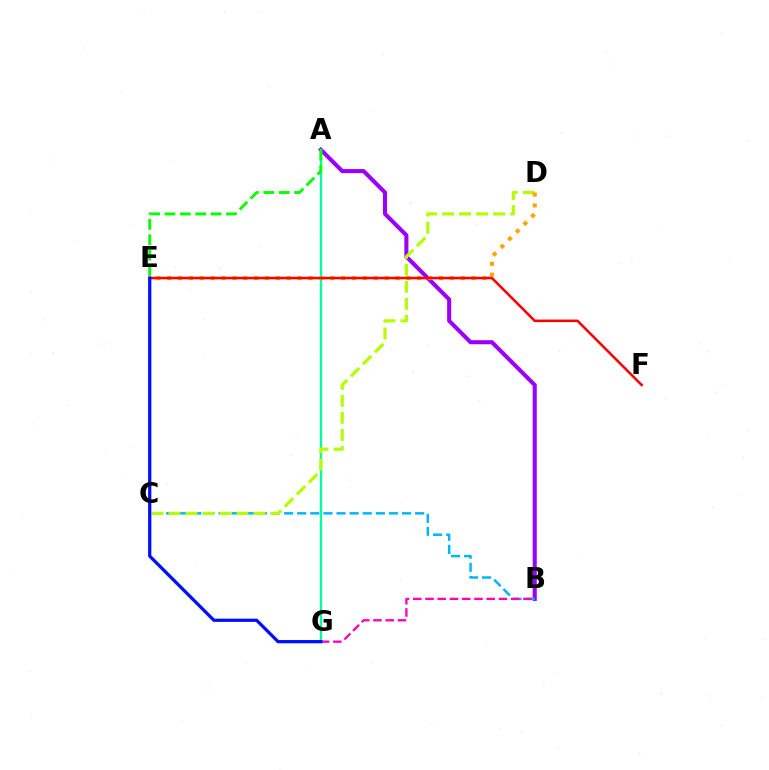{('A', 'B'): [{'color': '#9b00ff', 'line_style': 'solid', 'thickness': 2.93}], ('A', 'G'): [{'color': '#00ff9d', 'line_style': 'solid', 'thickness': 1.68}], ('B', 'C'): [{'color': '#00b5ff', 'line_style': 'dashed', 'thickness': 1.78}], ('A', 'E'): [{'color': '#08ff00', 'line_style': 'dashed', 'thickness': 2.09}], ('C', 'D'): [{'color': '#b3ff00', 'line_style': 'dashed', 'thickness': 2.31}], ('D', 'E'): [{'color': '#ffa500', 'line_style': 'dotted', 'thickness': 2.95}], ('E', 'F'): [{'color': '#ff0000', 'line_style': 'solid', 'thickness': 1.83}], ('B', 'G'): [{'color': '#ff00bd', 'line_style': 'dashed', 'thickness': 1.66}], ('E', 'G'): [{'color': '#0010ff', 'line_style': 'solid', 'thickness': 2.34}]}